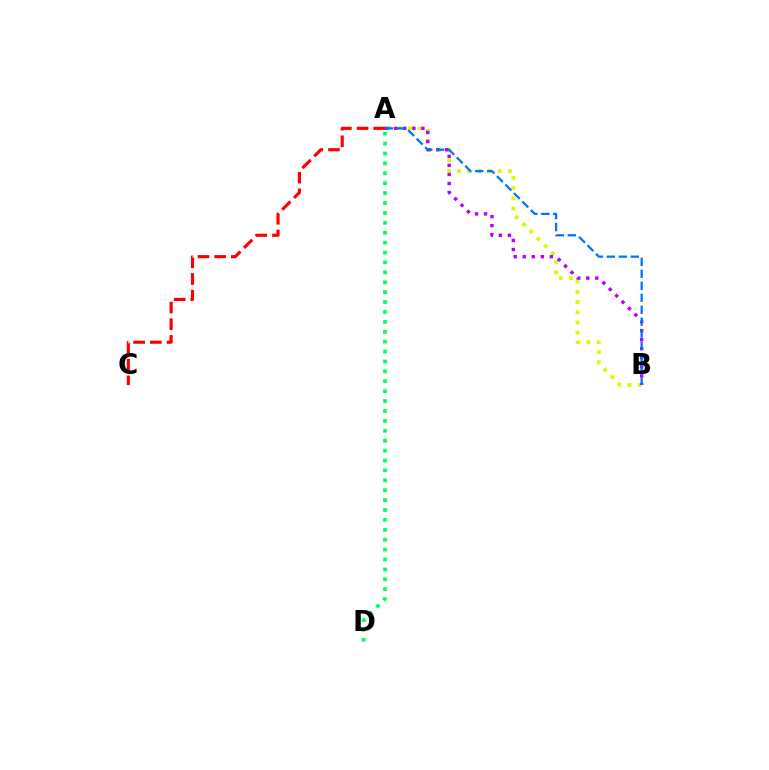{('A', 'B'): [{'color': '#d1ff00', 'line_style': 'dotted', 'thickness': 2.77}, {'color': '#b900ff', 'line_style': 'dotted', 'thickness': 2.46}, {'color': '#0074ff', 'line_style': 'dashed', 'thickness': 1.63}], ('A', 'C'): [{'color': '#ff0000', 'line_style': 'dashed', 'thickness': 2.26}], ('A', 'D'): [{'color': '#00ff5c', 'line_style': 'dotted', 'thickness': 2.69}]}